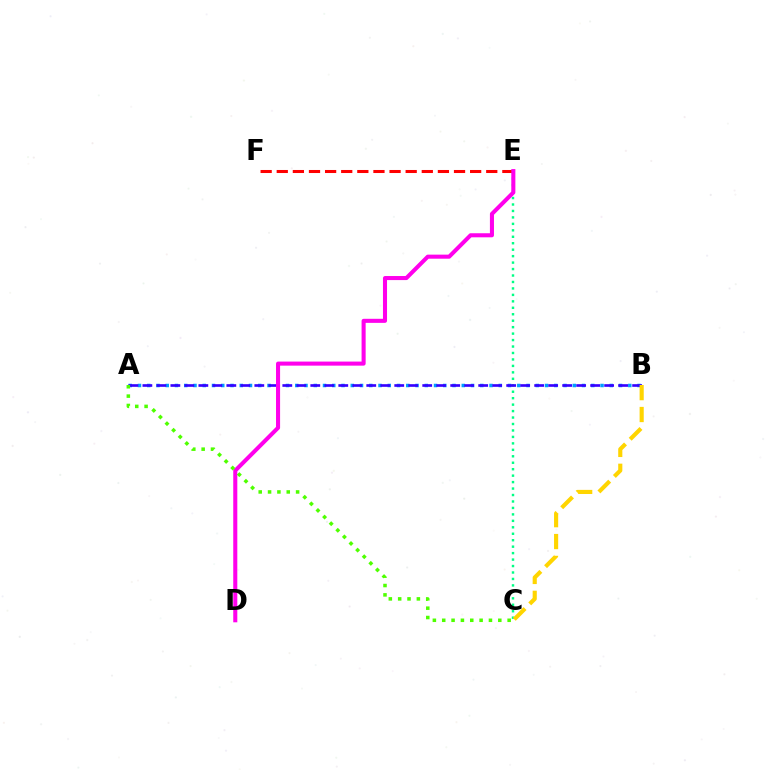{('C', 'E'): [{'color': '#00ff86', 'line_style': 'dotted', 'thickness': 1.75}], ('A', 'B'): [{'color': '#009eff', 'line_style': 'dotted', 'thickness': 2.51}, {'color': '#3700ff', 'line_style': 'dashed', 'thickness': 1.9}], ('E', 'F'): [{'color': '#ff0000', 'line_style': 'dashed', 'thickness': 2.19}], ('D', 'E'): [{'color': '#ff00ed', 'line_style': 'solid', 'thickness': 2.92}], ('B', 'C'): [{'color': '#ffd500', 'line_style': 'dashed', 'thickness': 2.97}], ('A', 'C'): [{'color': '#4fff00', 'line_style': 'dotted', 'thickness': 2.54}]}